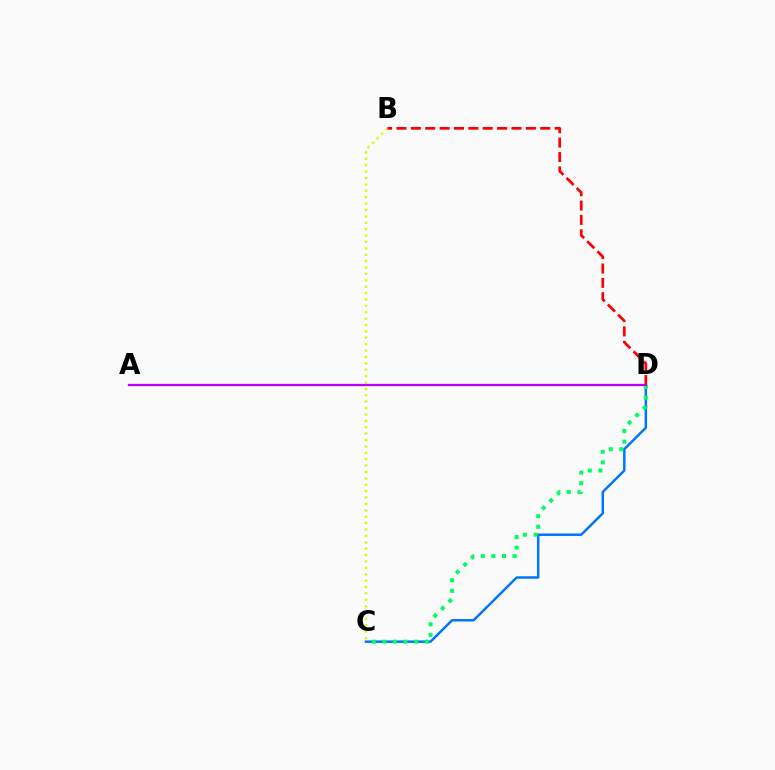{('B', 'C'): [{'color': '#d1ff00', 'line_style': 'dotted', 'thickness': 1.74}], ('B', 'D'): [{'color': '#ff0000', 'line_style': 'dashed', 'thickness': 1.95}], ('C', 'D'): [{'color': '#0074ff', 'line_style': 'solid', 'thickness': 1.78}, {'color': '#00ff5c', 'line_style': 'dotted', 'thickness': 2.88}], ('A', 'D'): [{'color': '#b900ff', 'line_style': 'solid', 'thickness': 1.63}]}